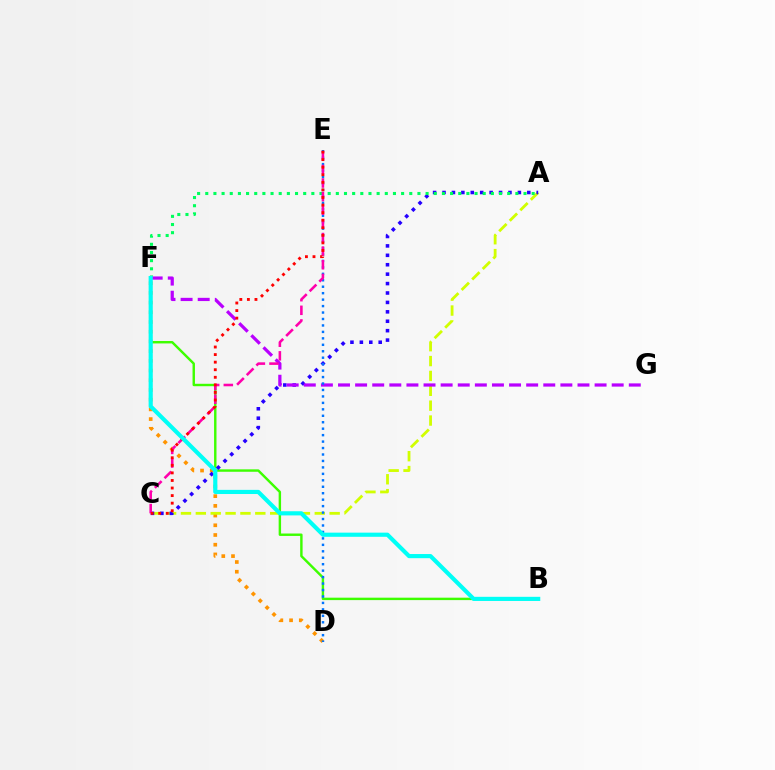{('B', 'F'): [{'color': '#3dff00', 'line_style': 'solid', 'thickness': 1.75}, {'color': '#00fff6', 'line_style': 'solid', 'thickness': 2.99}], ('D', 'F'): [{'color': '#ff9400', 'line_style': 'dotted', 'thickness': 2.64}], ('A', 'C'): [{'color': '#d1ff00', 'line_style': 'dashed', 'thickness': 2.02}, {'color': '#2500ff', 'line_style': 'dotted', 'thickness': 2.56}], ('A', 'F'): [{'color': '#00ff5c', 'line_style': 'dotted', 'thickness': 2.22}], ('F', 'G'): [{'color': '#b900ff', 'line_style': 'dashed', 'thickness': 2.32}], ('D', 'E'): [{'color': '#0074ff', 'line_style': 'dotted', 'thickness': 1.75}], ('C', 'E'): [{'color': '#ff00ac', 'line_style': 'dashed', 'thickness': 1.85}, {'color': '#ff0000', 'line_style': 'dotted', 'thickness': 2.06}]}